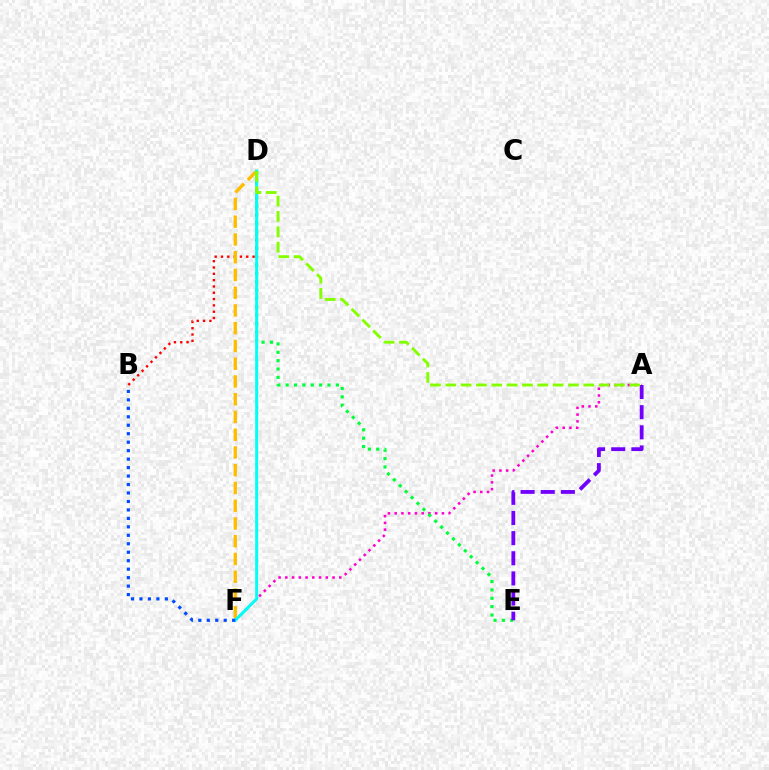{('A', 'F'): [{'color': '#ff00cf', 'line_style': 'dotted', 'thickness': 1.83}], ('D', 'E'): [{'color': '#00ff39', 'line_style': 'dotted', 'thickness': 2.27}], ('A', 'E'): [{'color': '#7200ff', 'line_style': 'dashed', 'thickness': 2.74}], ('B', 'D'): [{'color': '#ff0000', 'line_style': 'dotted', 'thickness': 1.72}], ('D', 'F'): [{'color': '#ffbd00', 'line_style': 'dashed', 'thickness': 2.41}, {'color': '#00fff6', 'line_style': 'solid', 'thickness': 2.15}], ('A', 'D'): [{'color': '#84ff00', 'line_style': 'dashed', 'thickness': 2.08}], ('B', 'F'): [{'color': '#004bff', 'line_style': 'dotted', 'thickness': 2.3}]}